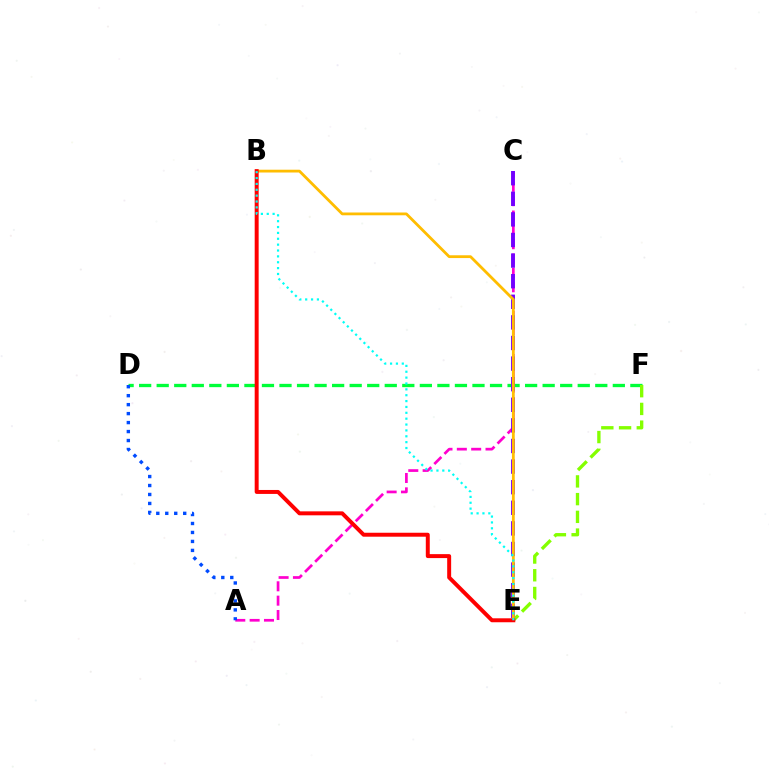{('D', 'F'): [{'color': '#00ff39', 'line_style': 'dashed', 'thickness': 2.38}], ('A', 'C'): [{'color': '#ff00cf', 'line_style': 'dashed', 'thickness': 1.95}], ('A', 'D'): [{'color': '#004bff', 'line_style': 'dotted', 'thickness': 2.44}], ('E', 'F'): [{'color': '#84ff00', 'line_style': 'dashed', 'thickness': 2.41}], ('C', 'E'): [{'color': '#7200ff', 'line_style': 'dashed', 'thickness': 2.8}], ('B', 'E'): [{'color': '#ffbd00', 'line_style': 'solid', 'thickness': 2.01}, {'color': '#ff0000', 'line_style': 'solid', 'thickness': 2.85}, {'color': '#00fff6', 'line_style': 'dotted', 'thickness': 1.59}]}